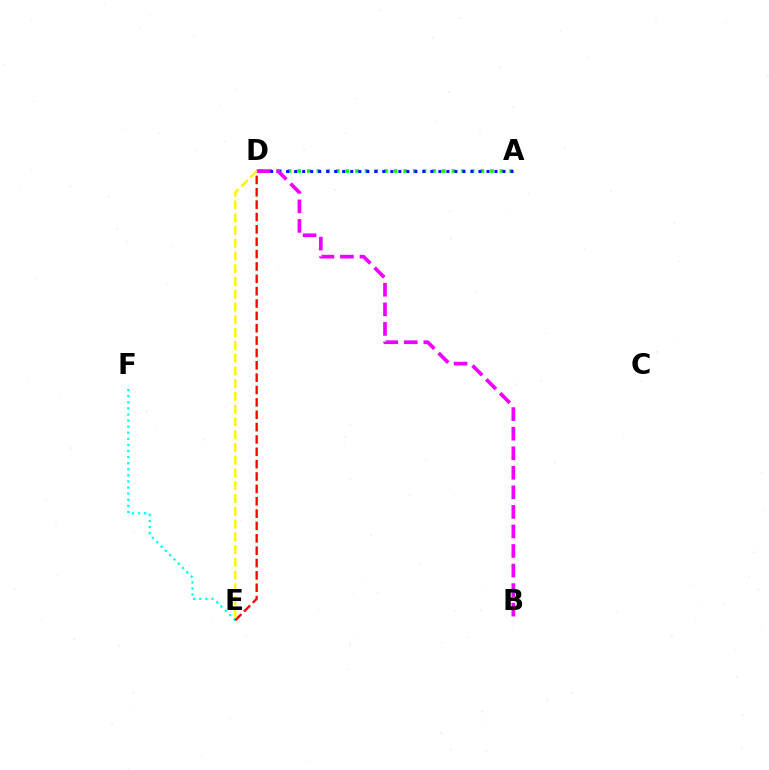{('A', 'D'): [{'color': '#08ff00', 'line_style': 'dotted', 'thickness': 2.62}, {'color': '#0010ff', 'line_style': 'dotted', 'thickness': 2.18}], ('E', 'F'): [{'color': '#00fff6', 'line_style': 'dotted', 'thickness': 1.65}], ('D', 'E'): [{'color': '#ff0000', 'line_style': 'dashed', 'thickness': 1.68}, {'color': '#fcf500', 'line_style': 'dashed', 'thickness': 1.73}], ('B', 'D'): [{'color': '#ee00ff', 'line_style': 'dashed', 'thickness': 2.66}]}